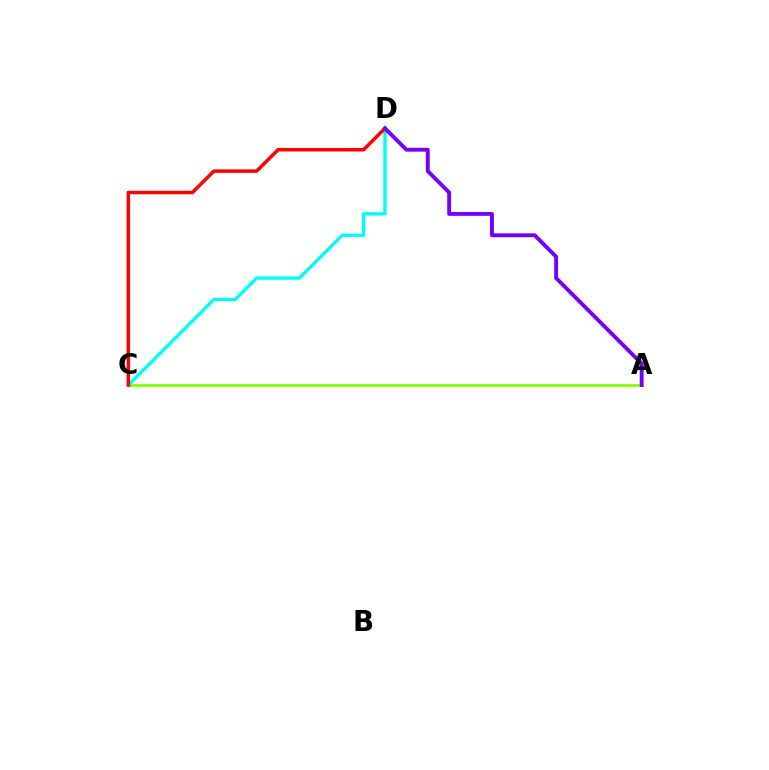{('A', 'C'): [{'color': '#84ff00', 'line_style': 'solid', 'thickness': 1.95}], ('C', 'D'): [{'color': '#00fff6', 'line_style': 'solid', 'thickness': 2.42}, {'color': '#ff0000', 'line_style': 'solid', 'thickness': 2.53}], ('A', 'D'): [{'color': '#7200ff', 'line_style': 'solid', 'thickness': 2.8}]}